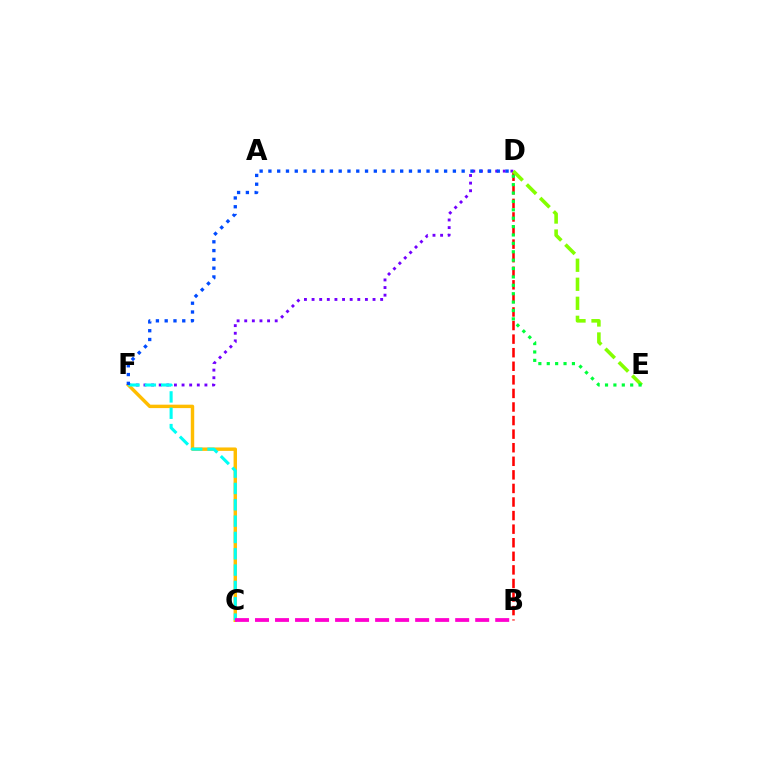{('B', 'D'): [{'color': '#ff0000', 'line_style': 'dashed', 'thickness': 1.84}], ('D', 'F'): [{'color': '#7200ff', 'line_style': 'dotted', 'thickness': 2.07}, {'color': '#004bff', 'line_style': 'dotted', 'thickness': 2.39}], ('D', 'E'): [{'color': '#84ff00', 'line_style': 'dashed', 'thickness': 2.58}, {'color': '#00ff39', 'line_style': 'dotted', 'thickness': 2.28}], ('C', 'F'): [{'color': '#ffbd00', 'line_style': 'solid', 'thickness': 2.47}, {'color': '#00fff6', 'line_style': 'dashed', 'thickness': 2.22}], ('B', 'C'): [{'color': '#ff00cf', 'line_style': 'dashed', 'thickness': 2.72}]}